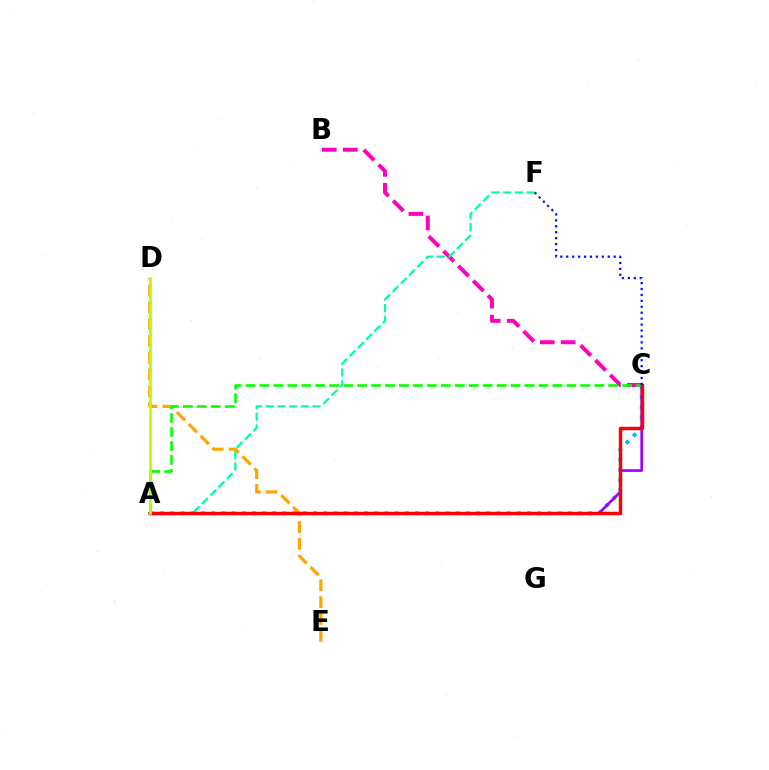{('A', 'C'): [{'color': '#00b5ff', 'line_style': 'dotted', 'thickness': 2.77}, {'color': '#9b00ff', 'line_style': 'solid', 'thickness': 1.9}, {'color': '#08ff00', 'line_style': 'dashed', 'thickness': 1.89}, {'color': '#ff0000', 'line_style': 'solid', 'thickness': 2.48}], ('B', 'C'): [{'color': '#ff00bd', 'line_style': 'dashed', 'thickness': 2.85}], ('D', 'E'): [{'color': '#ffa500', 'line_style': 'dashed', 'thickness': 2.28}], ('A', 'F'): [{'color': '#00ff9d', 'line_style': 'dashed', 'thickness': 1.59}], ('C', 'F'): [{'color': '#0010ff', 'line_style': 'dotted', 'thickness': 1.61}], ('A', 'D'): [{'color': '#b3ff00', 'line_style': 'solid', 'thickness': 1.91}]}